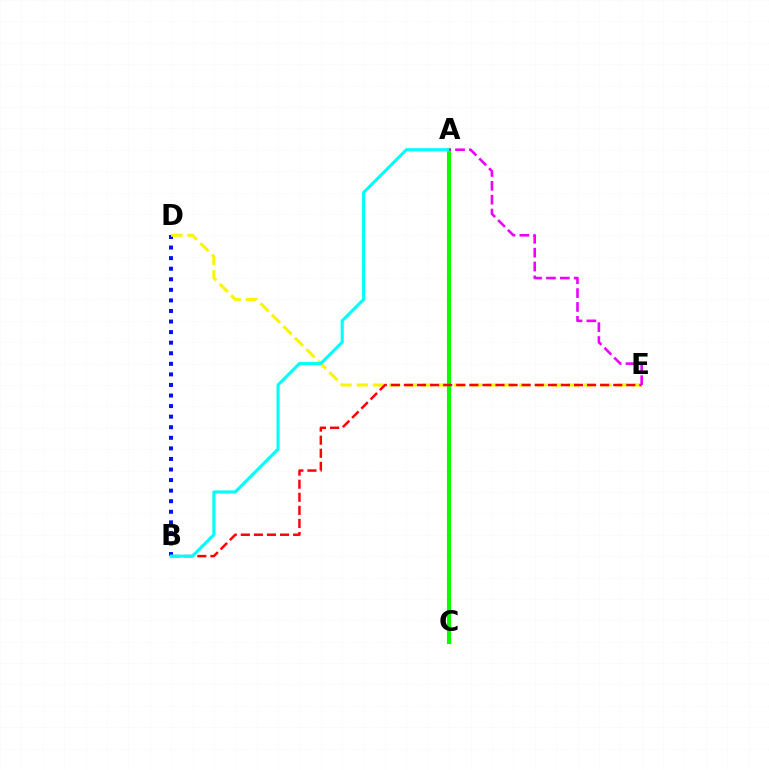{('B', 'D'): [{'color': '#0010ff', 'line_style': 'dotted', 'thickness': 2.87}], ('D', 'E'): [{'color': '#fcf500', 'line_style': 'dashed', 'thickness': 2.21}], ('A', 'C'): [{'color': '#08ff00', 'line_style': 'solid', 'thickness': 2.96}], ('B', 'E'): [{'color': '#ff0000', 'line_style': 'dashed', 'thickness': 1.78}], ('A', 'B'): [{'color': '#00fff6', 'line_style': 'solid', 'thickness': 2.23}], ('A', 'E'): [{'color': '#ee00ff', 'line_style': 'dashed', 'thickness': 1.88}]}